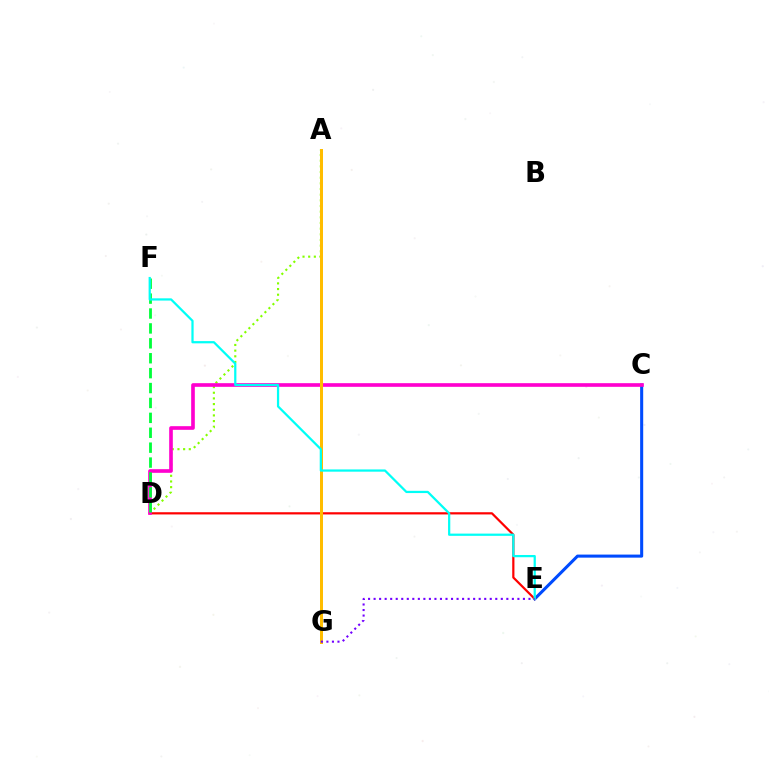{('C', 'E'): [{'color': '#004bff', 'line_style': 'solid', 'thickness': 2.2}], ('A', 'D'): [{'color': '#84ff00', 'line_style': 'dotted', 'thickness': 1.54}], ('D', 'E'): [{'color': '#ff0000', 'line_style': 'solid', 'thickness': 1.59}], ('C', 'D'): [{'color': '#ff00cf', 'line_style': 'solid', 'thickness': 2.63}], ('D', 'F'): [{'color': '#00ff39', 'line_style': 'dashed', 'thickness': 2.02}], ('A', 'G'): [{'color': '#ffbd00', 'line_style': 'solid', 'thickness': 2.16}], ('E', 'F'): [{'color': '#00fff6', 'line_style': 'solid', 'thickness': 1.61}], ('E', 'G'): [{'color': '#7200ff', 'line_style': 'dotted', 'thickness': 1.5}]}